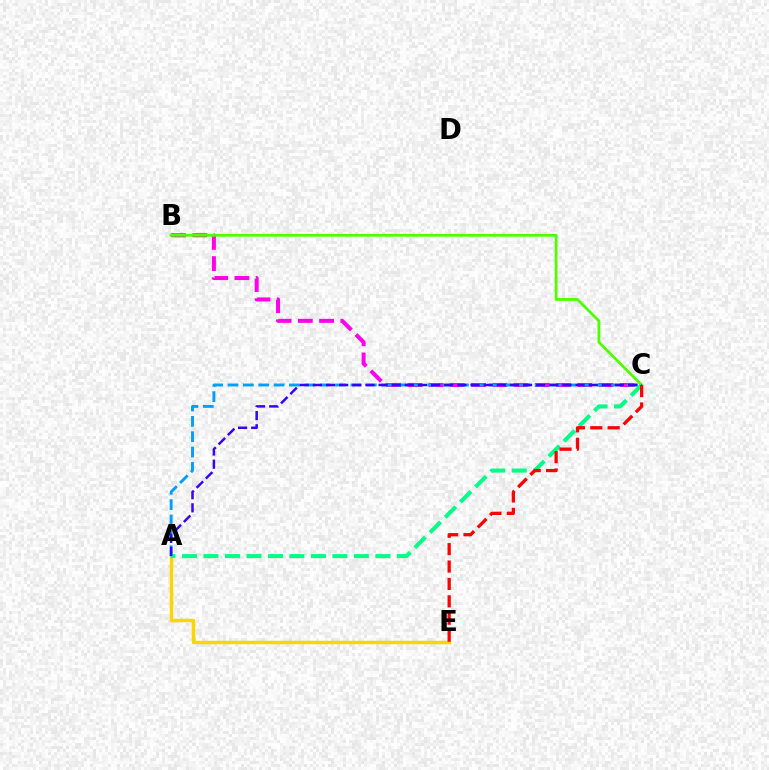{('A', 'E'): [{'color': '#ffd500', 'line_style': 'solid', 'thickness': 2.5}], ('B', 'C'): [{'color': '#ff00ed', 'line_style': 'dashed', 'thickness': 2.88}, {'color': '#4fff00', 'line_style': 'solid', 'thickness': 2.01}], ('A', 'C'): [{'color': '#009eff', 'line_style': 'dashed', 'thickness': 2.09}, {'color': '#00ff86', 'line_style': 'dashed', 'thickness': 2.92}, {'color': '#3700ff', 'line_style': 'dashed', 'thickness': 1.78}], ('C', 'E'): [{'color': '#ff0000', 'line_style': 'dashed', 'thickness': 2.36}]}